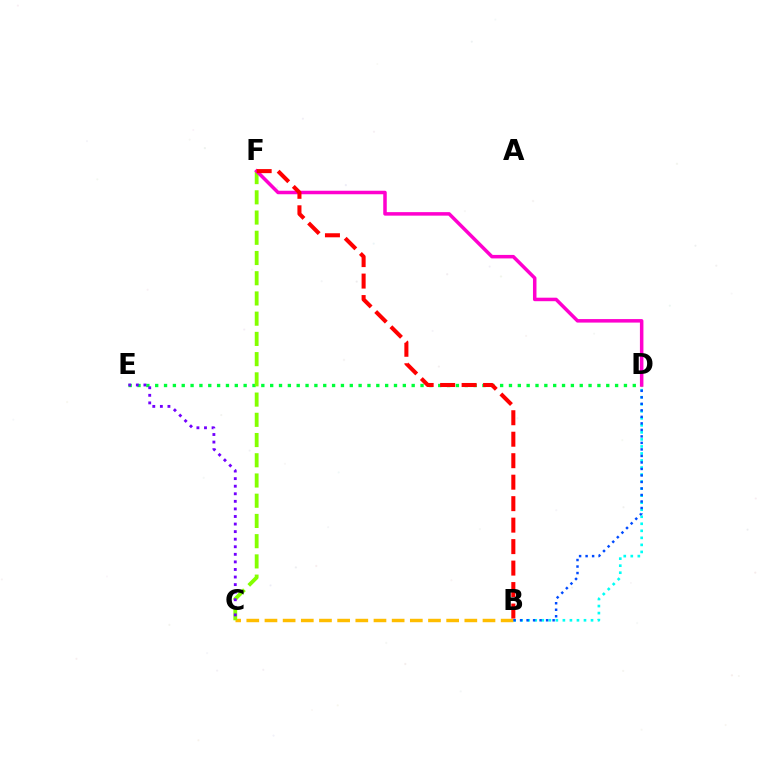{('B', 'D'): [{'color': '#00fff6', 'line_style': 'dotted', 'thickness': 1.91}, {'color': '#004bff', 'line_style': 'dotted', 'thickness': 1.77}], ('D', 'E'): [{'color': '#00ff39', 'line_style': 'dotted', 'thickness': 2.4}], ('B', 'C'): [{'color': '#ffbd00', 'line_style': 'dashed', 'thickness': 2.47}], ('C', 'F'): [{'color': '#84ff00', 'line_style': 'dashed', 'thickness': 2.75}], ('D', 'F'): [{'color': '#ff00cf', 'line_style': 'solid', 'thickness': 2.53}], ('B', 'F'): [{'color': '#ff0000', 'line_style': 'dashed', 'thickness': 2.92}], ('C', 'E'): [{'color': '#7200ff', 'line_style': 'dotted', 'thickness': 2.06}]}